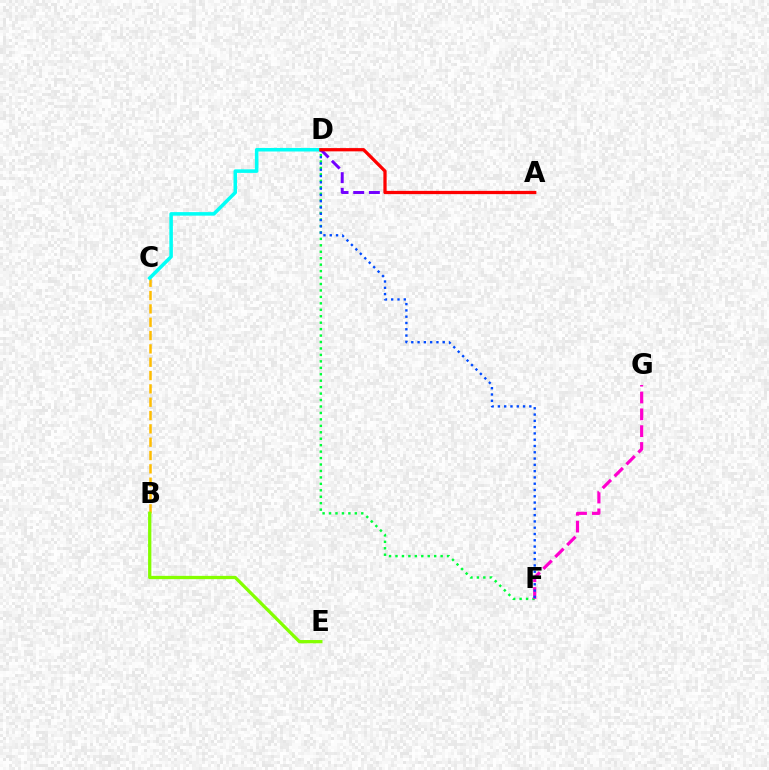{('D', 'F'): [{'color': '#00ff39', 'line_style': 'dotted', 'thickness': 1.75}, {'color': '#004bff', 'line_style': 'dotted', 'thickness': 1.71}], ('F', 'G'): [{'color': '#ff00cf', 'line_style': 'dashed', 'thickness': 2.29}], ('B', 'C'): [{'color': '#ffbd00', 'line_style': 'dashed', 'thickness': 1.81}], ('C', 'D'): [{'color': '#00fff6', 'line_style': 'solid', 'thickness': 2.55}], ('A', 'D'): [{'color': '#7200ff', 'line_style': 'dashed', 'thickness': 2.13}, {'color': '#ff0000', 'line_style': 'solid', 'thickness': 2.35}], ('B', 'E'): [{'color': '#84ff00', 'line_style': 'solid', 'thickness': 2.35}]}